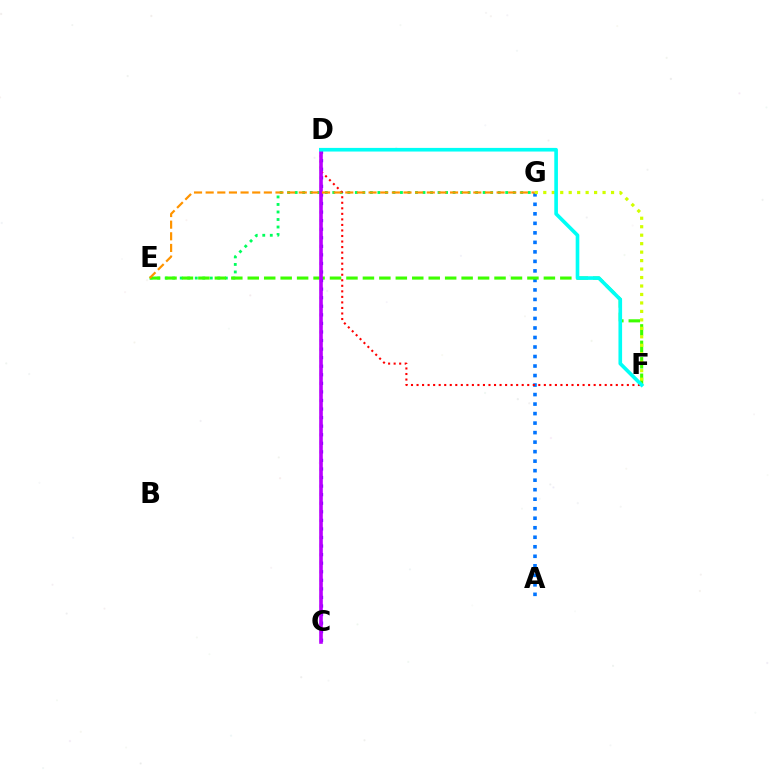{('E', 'G'): [{'color': '#00ff5c', 'line_style': 'dotted', 'thickness': 2.04}, {'color': '#ff9400', 'line_style': 'dashed', 'thickness': 1.58}], ('A', 'G'): [{'color': '#0074ff', 'line_style': 'dotted', 'thickness': 2.58}], ('C', 'D'): [{'color': '#ff00ac', 'line_style': 'dotted', 'thickness': 1.55}, {'color': '#2500ff', 'line_style': 'dotted', 'thickness': 2.33}, {'color': '#b900ff', 'line_style': 'solid', 'thickness': 2.6}], ('E', 'F'): [{'color': '#3dff00', 'line_style': 'dashed', 'thickness': 2.23}], ('F', 'G'): [{'color': '#d1ff00', 'line_style': 'dotted', 'thickness': 2.3}], ('D', 'F'): [{'color': '#ff0000', 'line_style': 'dotted', 'thickness': 1.5}, {'color': '#00fff6', 'line_style': 'solid', 'thickness': 2.62}]}